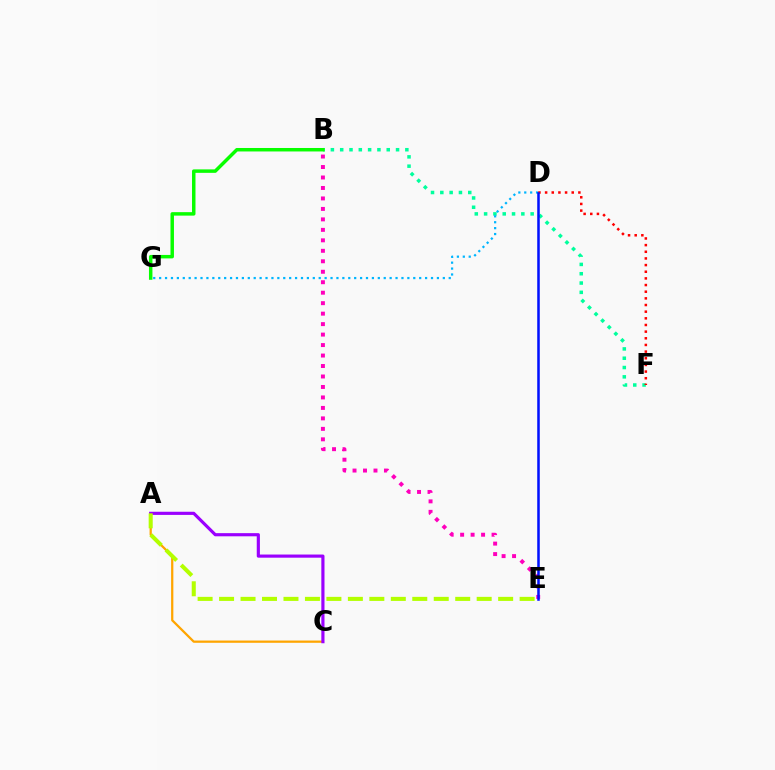{('B', 'F'): [{'color': '#00ff9d', 'line_style': 'dotted', 'thickness': 2.53}], ('D', 'G'): [{'color': '#00b5ff', 'line_style': 'dotted', 'thickness': 1.61}], ('A', 'C'): [{'color': '#ffa500', 'line_style': 'solid', 'thickness': 1.62}, {'color': '#9b00ff', 'line_style': 'solid', 'thickness': 2.27}], ('A', 'E'): [{'color': '#b3ff00', 'line_style': 'dashed', 'thickness': 2.92}], ('B', 'E'): [{'color': '#ff00bd', 'line_style': 'dotted', 'thickness': 2.85}], ('D', 'F'): [{'color': '#ff0000', 'line_style': 'dotted', 'thickness': 1.81}], ('B', 'G'): [{'color': '#08ff00', 'line_style': 'solid', 'thickness': 2.5}], ('D', 'E'): [{'color': '#0010ff', 'line_style': 'solid', 'thickness': 1.82}]}